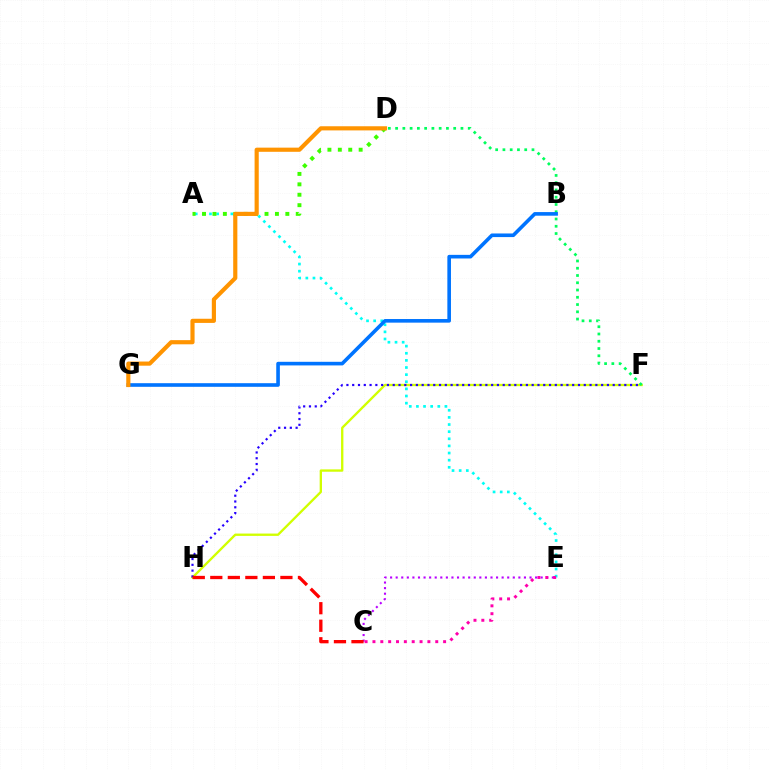{('A', 'E'): [{'color': '#00fff6', 'line_style': 'dotted', 'thickness': 1.94}], ('A', 'D'): [{'color': '#3dff00', 'line_style': 'dotted', 'thickness': 2.83}], ('C', 'E'): [{'color': '#b900ff', 'line_style': 'dotted', 'thickness': 1.52}, {'color': '#ff00ac', 'line_style': 'dotted', 'thickness': 2.13}], ('F', 'H'): [{'color': '#d1ff00', 'line_style': 'solid', 'thickness': 1.68}, {'color': '#2500ff', 'line_style': 'dotted', 'thickness': 1.57}], ('C', 'H'): [{'color': '#ff0000', 'line_style': 'dashed', 'thickness': 2.38}], ('D', 'F'): [{'color': '#00ff5c', 'line_style': 'dotted', 'thickness': 1.97}], ('B', 'G'): [{'color': '#0074ff', 'line_style': 'solid', 'thickness': 2.6}], ('D', 'G'): [{'color': '#ff9400', 'line_style': 'solid', 'thickness': 2.99}]}